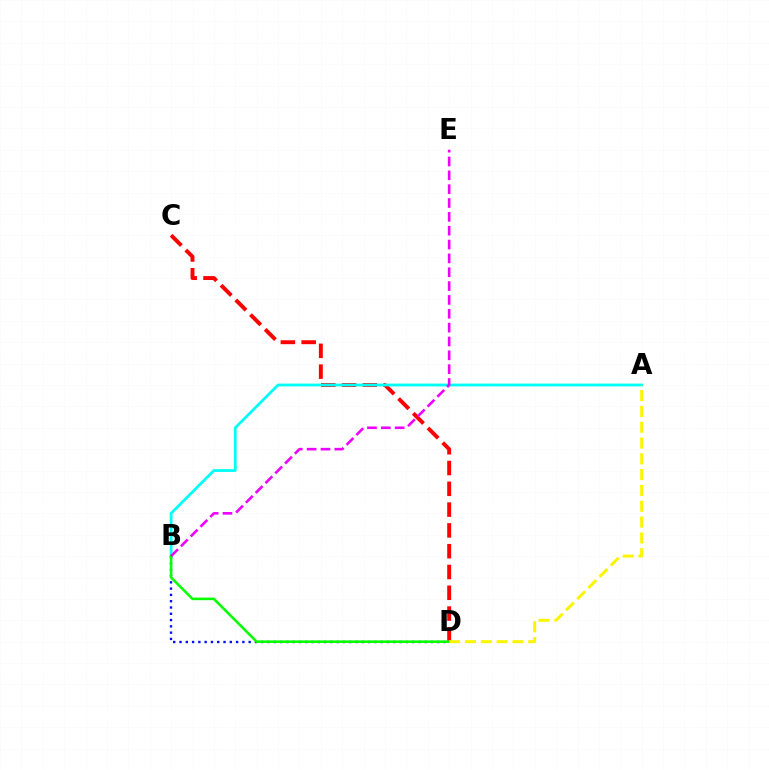{('B', 'D'): [{'color': '#0010ff', 'line_style': 'dotted', 'thickness': 1.71}, {'color': '#08ff00', 'line_style': 'solid', 'thickness': 1.86}], ('C', 'D'): [{'color': '#ff0000', 'line_style': 'dashed', 'thickness': 2.82}], ('A', 'B'): [{'color': '#00fff6', 'line_style': 'solid', 'thickness': 2.01}], ('A', 'D'): [{'color': '#fcf500', 'line_style': 'dashed', 'thickness': 2.15}], ('B', 'E'): [{'color': '#ee00ff', 'line_style': 'dashed', 'thickness': 1.88}]}